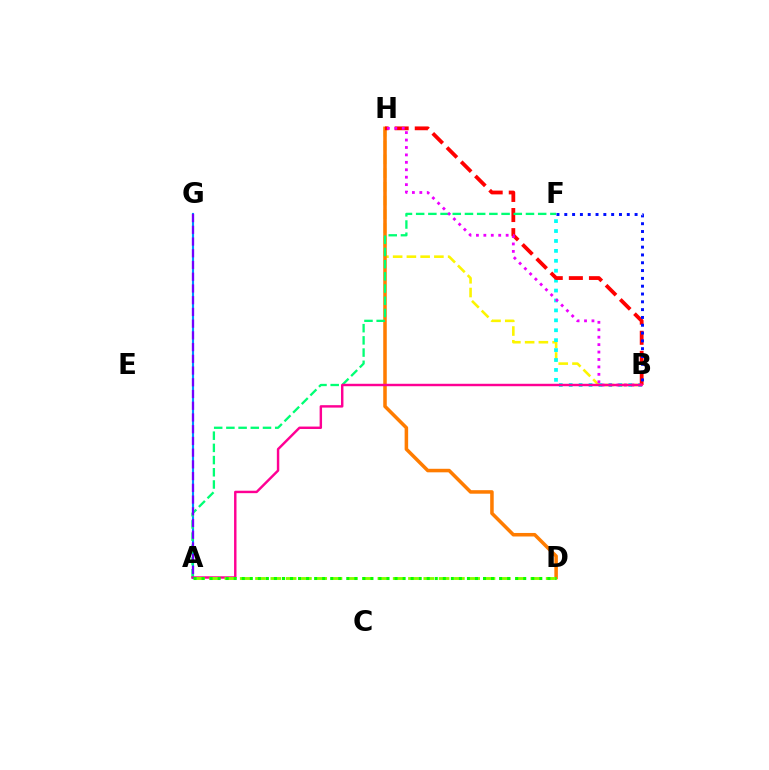{('B', 'H'): [{'color': '#fcf500', 'line_style': 'dashed', 'thickness': 1.87}, {'color': '#ff0000', 'line_style': 'dashed', 'thickness': 2.73}, {'color': '#ee00ff', 'line_style': 'dotted', 'thickness': 2.02}], ('A', 'G'): [{'color': '#008cff', 'line_style': 'solid', 'thickness': 1.54}, {'color': '#7200ff', 'line_style': 'dashed', 'thickness': 1.59}], ('B', 'F'): [{'color': '#00fff6', 'line_style': 'dotted', 'thickness': 2.7}, {'color': '#0010ff', 'line_style': 'dotted', 'thickness': 2.12}], ('D', 'H'): [{'color': '#ff7c00', 'line_style': 'solid', 'thickness': 2.54}], ('A', 'F'): [{'color': '#00ff74', 'line_style': 'dashed', 'thickness': 1.66}], ('A', 'B'): [{'color': '#ff0094', 'line_style': 'solid', 'thickness': 1.75}], ('A', 'D'): [{'color': '#84ff00', 'line_style': 'dashed', 'thickness': 2.08}, {'color': '#08ff00', 'line_style': 'dotted', 'thickness': 2.18}]}